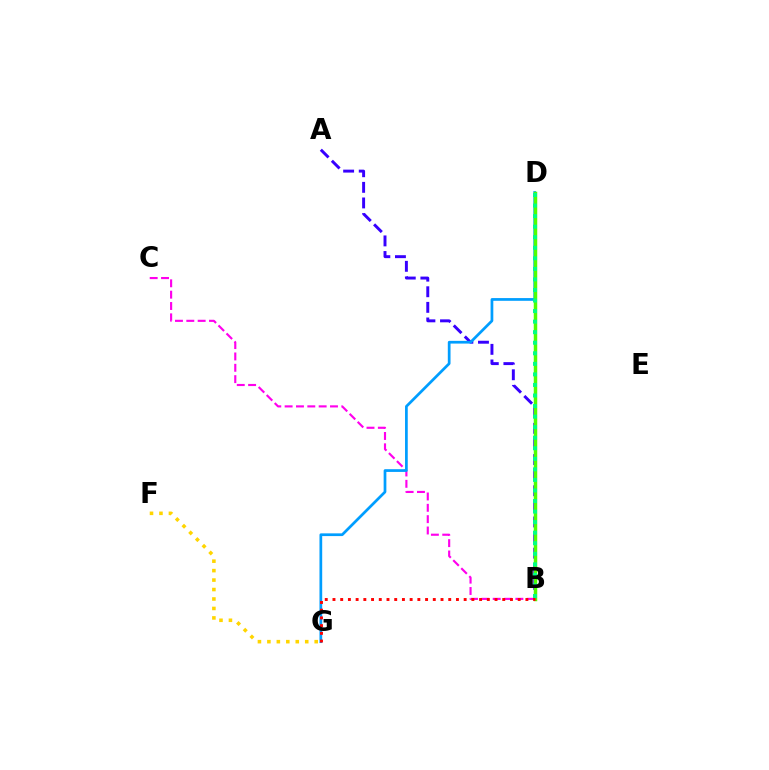{('B', 'C'): [{'color': '#ff00ed', 'line_style': 'dashed', 'thickness': 1.54}], ('F', 'G'): [{'color': '#ffd500', 'line_style': 'dotted', 'thickness': 2.57}], ('A', 'B'): [{'color': '#3700ff', 'line_style': 'dashed', 'thickness': 2.12}], ('D', 'G'): [{'color': '#009eff', 'line_style': 'solid', 'thickness': 1.96}], ('B', 'D'): [{'color': '#4fff00', 'line_style': 'solid', 'thickness': 2.51}, {'color': '#00ff86', 'line_style': 'dotted', 'thickness': 2.87}], ('B', 'G'): [{'color': '#ff0000', 'line_style': 'dotted', 'thickness': 2.1}]}